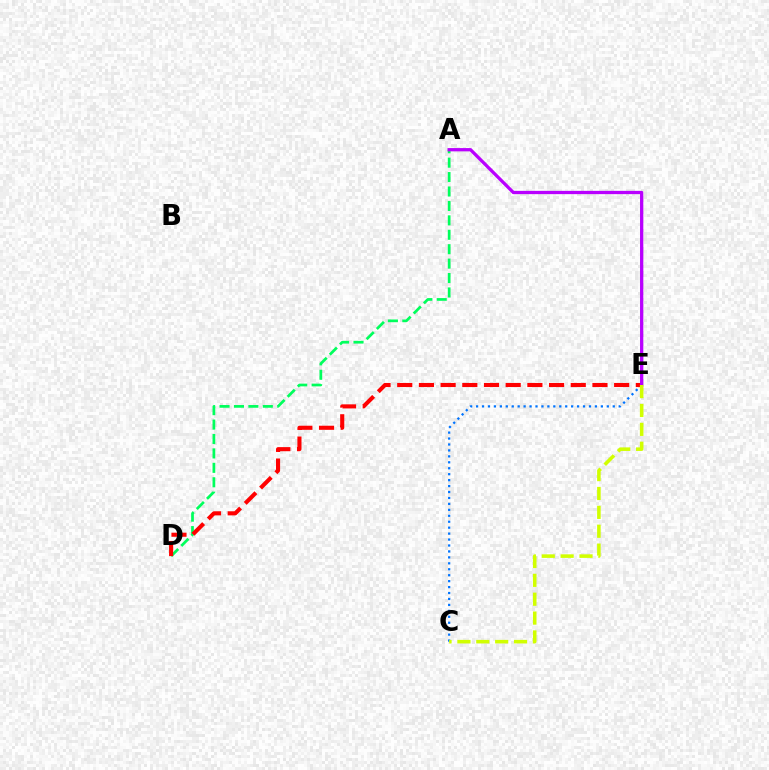{('A', 'D'): [{'color': '#00ff5c', 'line_style': 'dashed', 'thickness': 1.96}], ('C', 'E'): [{'color': '#0074ff', 'line_style': 'dotted', 'thickness': 1.61}, {'color': '#d1ff00', 'line_style': 'dashed', 'thickness': 2.56}], ('D', 'E'): [{'color': '#ff0000', 'line_style': 'dashed', 'thickness': 2.95}], ('A', 'E'): [{'color': '#b900ff', 'line_style': 'solid', 'thickness': 2.36}]}